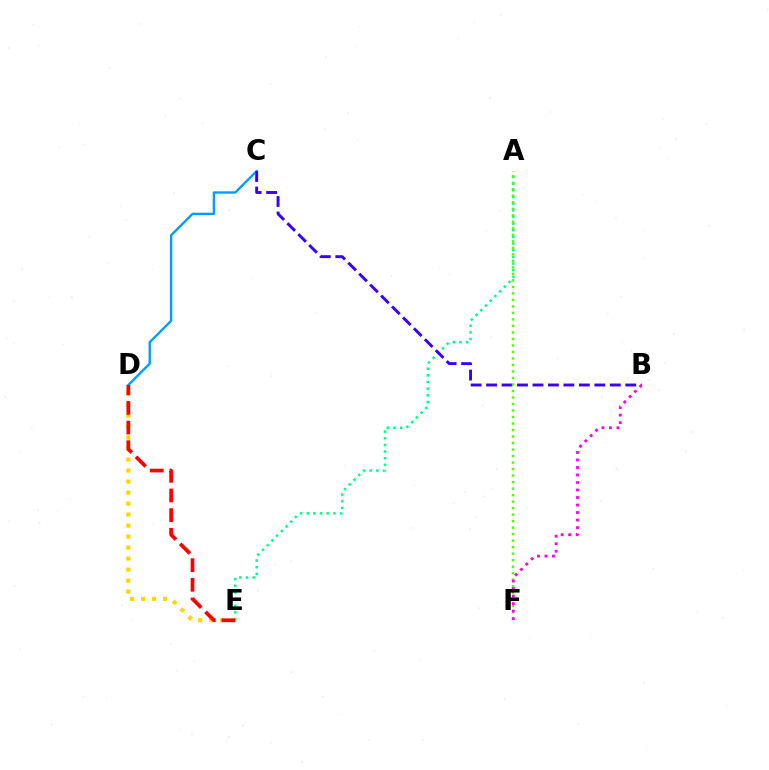{('A', 'E'): [{'color': '#00ff86', 'line_style': 'dotted', 'thickness': 1.81}], ('D', 'E'): [{'color': '#ffd500', 'line_style': 'dotted', 'thickness': 2.99}, {'color': '#ff0000', 'line_style': 'dashed', 'thickness': 2.67}], ('C', 'D'): [{'color': '#009eff', 'line_style': 'solid', 'thickness': 1.72}], ('B', 'C'): [{'color': '#3700ff', 'line_style': 'dashed', 'thickness': 2.1}], ('A', 'F'): [{'color': '#4fff00', 'line_style': 'dotted', 'thickness': 1.77}], ('B', 'F'): [{'color': '#ff00ed', 'line_style': 'dotted', 'thickness': 2.04}]}